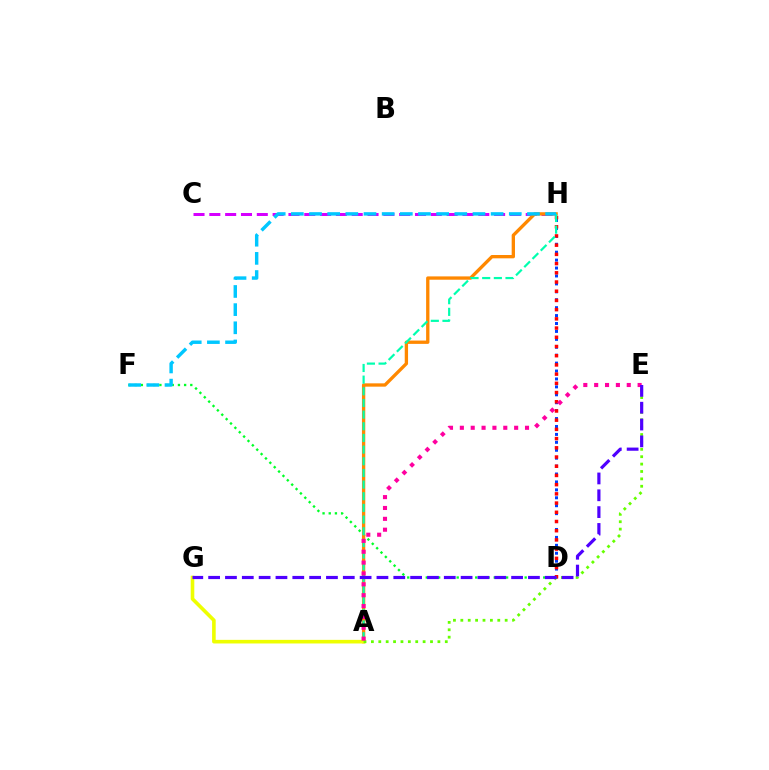{('C', 'H'): [{'color': '#d600ff', 'line_style': 'dashed', 'thickness': 2.15}], ('D', 'H'): [{'color': '#003fff', 'line_style': 'dotted', 'thickness': 2.15}, {'color': '#ff0000', 'line_style': 'dotted', 'thickness': 2.5}], ('D', 'F'): [{'color': '#00ff27', 'line_style': 'dotted', 'thickness': 1.68}], ('A', 'H'): [{'color': '#ff8800', 'line_style': 'solid', 'thickness': 2.39}, {'color': '#00ffaf', 'line_style': 'dashed', 'thickness': 1.58}], ('F', 'H'): [{'color': '#00c7ff', 'line_style': 'dashed', 'thickness': 2.47}], ('A', 'G'): [{'color': '#eeff00', 'line_style': 'solid', 'thickness': 2.6}], ('A', 'E'): [{'color': '#66ff00', 'line_style': 'dotted', 'thickness': 2.01}, {'color': '#ff00a0', 'line_style': 'dotted', 'thickness': 2.95}], ('E', 'G'): [{'color': '#4f00ff', 'line_style': 'dashed', 'thickness': 2.29}]}